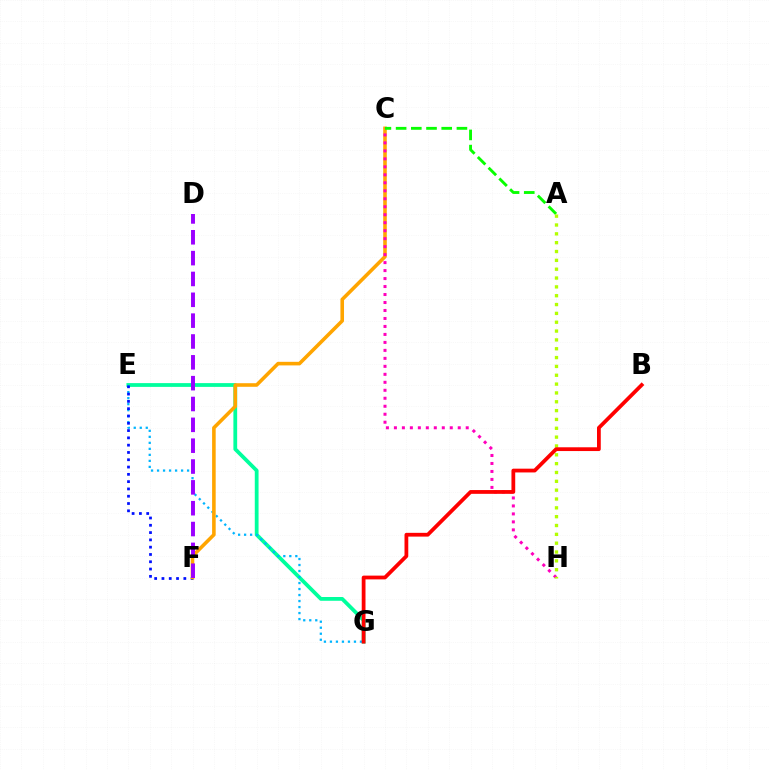{('E', 'G'): [{'color': '#00ff9d', 'line_style': 'solid', 'thickness': 2.72}, {'color': '#00b5ff', 'line_style': 'dotted', 'thickness': 1.63}], ('E', 'F'): [{'color': '#0010ff', 'line_style': 'dotted', 'thickness': 1.98}], ('C', 'F'): [{'color': '#ffa500', 'line_style': 'solid', 'thickness': 2.58}], ('C', 'H'): [{'color': '#ff00bd', 'line_style': 'dotted', 'thickness': 2.17}], ('A', 'C'): [{'color': '#08ff00', 'line_style': 'dashed', 'thickness': 2.07}], ('A', 'H'): [{'color': '#b3ff00', 'line_style': 'dotted', 'thickness': 2.4}], ('B', 'G'): [{'color': '#ff0000', 'line_style': 'solid', 'thickness': 2.72}], ('D', 'F'): [{'color': '#9b00ff', 'line_style': 'dashed', 'thickness': 2.83}]}